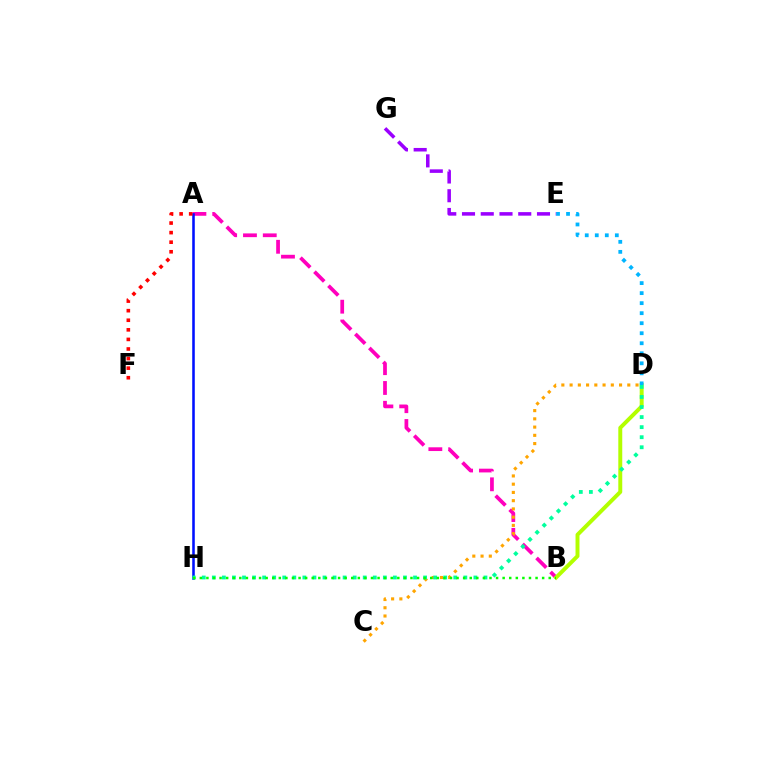{('A', 'B'): [{'color': '#ff00bd', 'line_style': 'dashed', 'thickness': 2.69}], ('A', 'H'): [{'color': '#0010ff', 'line_style': 'solid', 'thickness': 1.85}], ('B', 'D'): [{'color': '#b3ff00', 'line_style': 'solid', 'thickness': 2.84}], ('C', 'D'): [{'color': '#ffa500', 'line_style': 'dotted', 'thickness': 2.24}], ('D', 'H'): [{'color': '#00ff9d', 'line_style': 'dotted', 'thickness': 2.73}], ('D', 'E'): [{'color': '#00b5ff', 'line_style': 'dotted', 'thickness': 2.72}], ('A', 'F'): [{'color': '#ff0000', 'line_style': 'dotted', 'thickness': 2.6}], ('B', 'H'): [{'color': '#08ff00', 'line_style': 'dotted', 'thickness': 1.79}], ('E', 'G'): [{'color': '#9b00ff', 'line_style': 'dashed', 'thickness': 2.55}]}